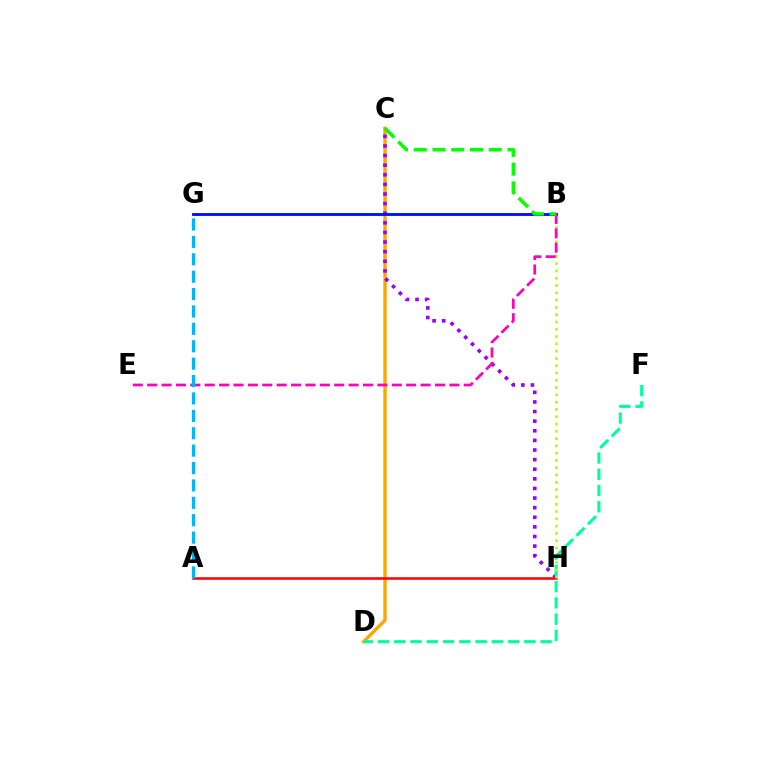{('C', 'D'): [{'color': '#ffa500', 'line_style': 'solid', 'thickness': 2.43}], ('C', 'H'): [{'color': '#9b00ff', 'line_style': 'dotted', 'thickness': 2.61}], ('A', 'H'): [{'color': '#ff0000', 'line_style': 'solid', 'thickness': 1.82}], ('D', 'F'): [{'color': '#00ff9d', 'line_style': 'dashed', 'thickness': 2.21}], ('B', 'H'): [{'color': '#b3ff00', 'line_style': 'dotted', 'thickness': 1.98}], ('B', 'G'): [{'color': '#0010ff', 'line_style': 'solid', 'thickness': 2.06}], ('B', 'E'): [{'color': '#ff00bd', 'line_style': 'dashed', 'thickness': 1.96}], ('B', 'C'): [{'color': '#08ff00', 'line_style': 'dashed', 'thickness': 2.55}], ('A', 'G'): [{'color': '#00b5ff', 'line_style': 'dashed', 'thickness': 2.36}]}